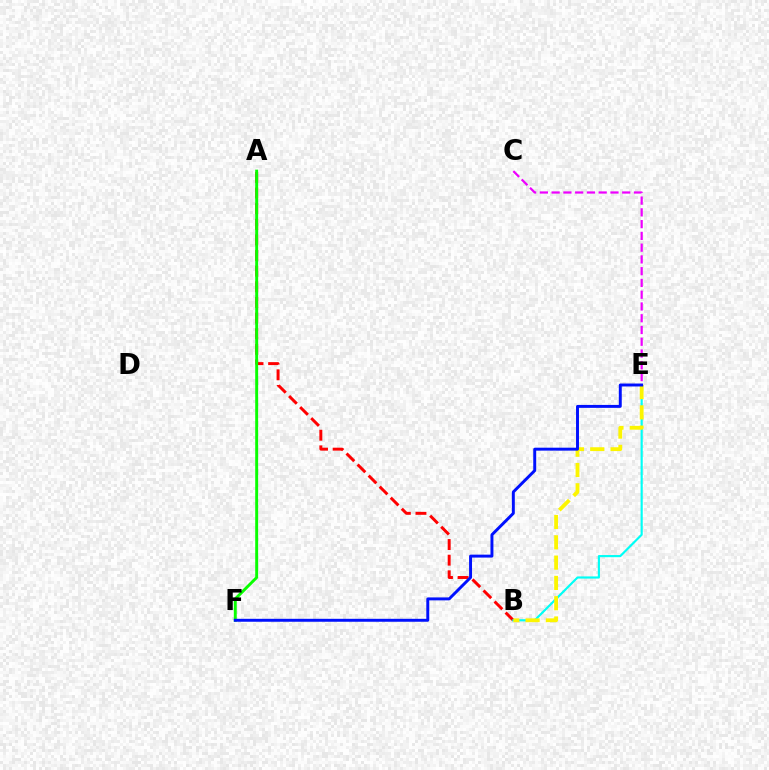{('A', 'B'): [{'color': '#ff0000', 'line_style': 'dashed', 'thickness': 2.12}], ('B', 'E'): [{'color': '#00fff6', 'line_style': 'solid', 'thickness': 1.56}, {'color': '#fcf500', 'line_style': 'dashed', 'thickness': 2.76}], ('A', 'F'): [{'color': '#08ff00', 'line_style': 'solid', 'thickness': 2.1}], ('C', 'E'): [{'color': '#ee00ff', 'line_style': 'dashed', 'thickness': 1.6}], ('E', 'F'): [{'color': '#0010ff', 'line_style': 'solid', 'thickness': 2.12}]}